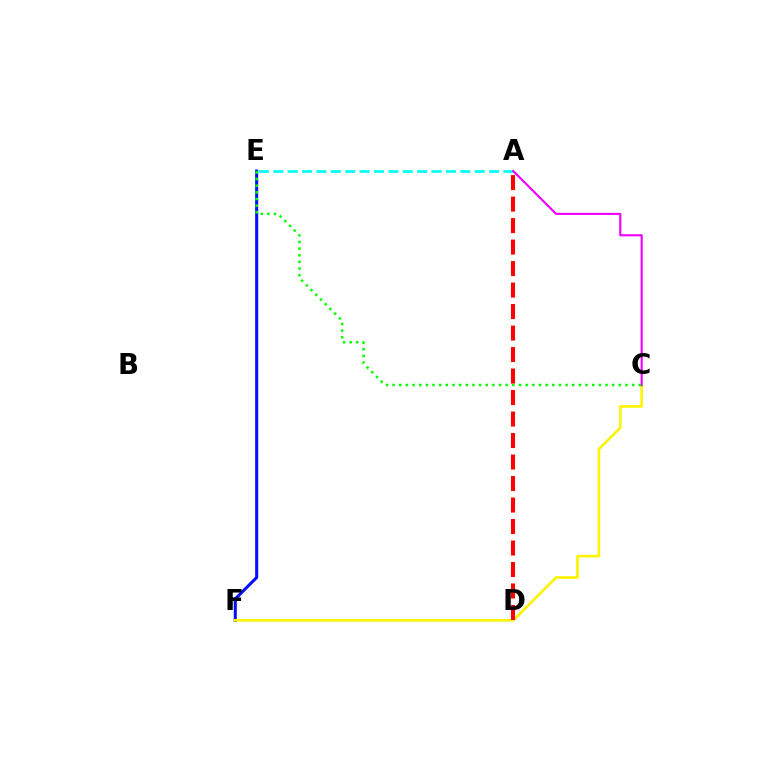{('A', 'E'): [{'color': '#00fff6', 'line_style': 'dashed', 'thickness': 1.95}], ('E', 'F'): [{'color': '#0010ff', 'line_style': 'solid', 'thickness': 2.2}], ('C', 'F'): [{'color': '#fcf500', 'line_style': 'solid', 'thickness': 1.9}], ('A', 'C'): [{'color': '#ee00ff', 'line_style': 'solid', 'thickness': 1.54}], ('C', 'E'): [{'color': '#08ff00', 'line_style': 'dotted', 'thickness': 1.81}], ('A', 'D'): [{'color': '#ff0000', 'line_style': 'dashed', 'thickness': 2.92}]}